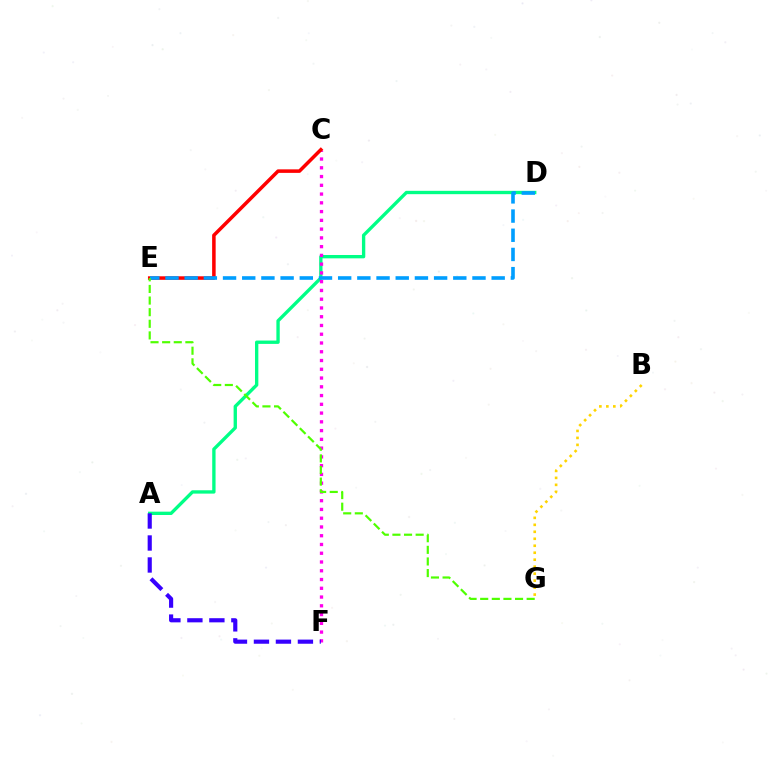{('A', 'D'): [{'color': '#00ff86', 'line_style': 'solid', 'thickness': 2.41}], ('B', 'G'): [{'color': '#ffd500', 'line_style': 'dotted', 'thickness': 1.9}], ('C', 'F'): [{'color': '#ff00ed', 'line_style': 'dotted', 'thickness': 2.38}], ('C', 'E'): [{'color': '#ff0000', 'line_style': 'solid', 'thickness': 2.54}], ('A', 'F'): [{'color': '#3700ff', 'line_style': 'dashed', 'thickness': 2.99}], ('D', 'E'): [{'color': '#009eff', 'line_style': 'dashed', 'thickness': 2.61}], ('E', 'G'): [{'color': '#4fff00', 'line_style': 'dashed', 'thickness': 1.58}]}